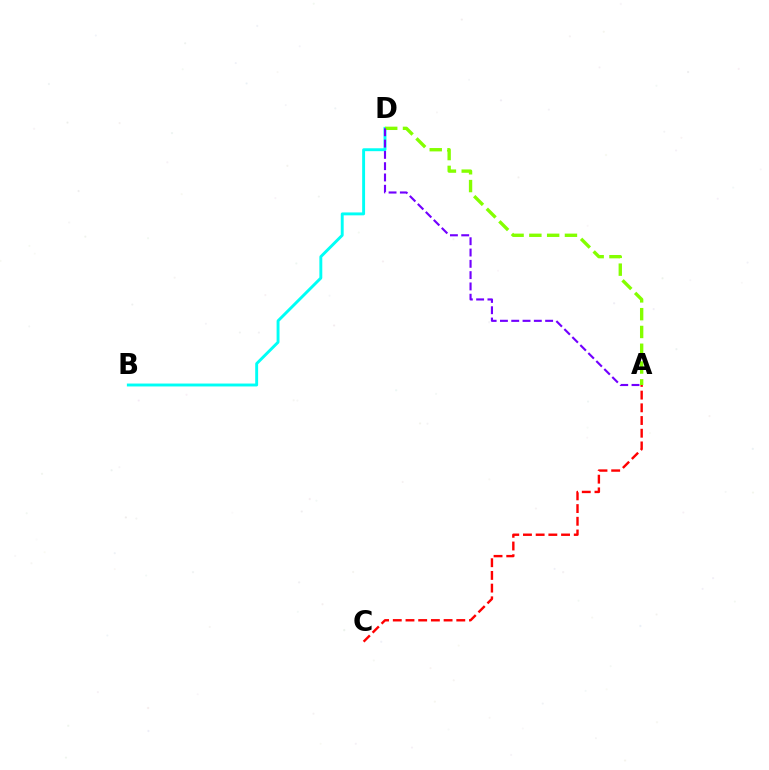{('B', 'D'): [{'color': '#00fff6', 'line_style': 'solid', 'thickness': 2.09}], ('A', 'D'): [{'color': '#84ff00', 'line_style': 'dashed', 'thickness': 2.42}, {'color': '#7200ff', 'line_style': 'dashed', 'thickness': 1.53}], ('A', 'C'): [{'color': '#ff0000', 'line_style': 'dashed', 'thickness': 1.73}]}